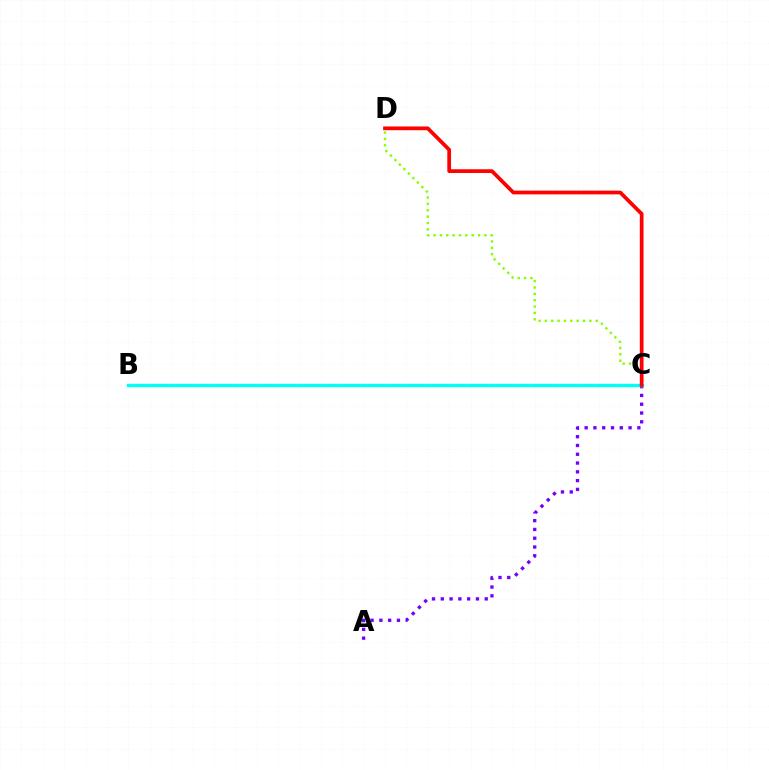{('A', 'C'): [{'color': '#7200ff', 'line_style': 'dotted', 'thickness': 2.39}], ('C', 'D'): [{'color': '#84ff00', 'line_style': 'dotted', 'thickness': 1.73}, {'color': '#ff0000', 'line_style': 'solid', 'thickness': 2.69}], ('B', 'C'): [{'color': '#00fff6', 'line_style': 'solid', 'thickness': 2.43}]}